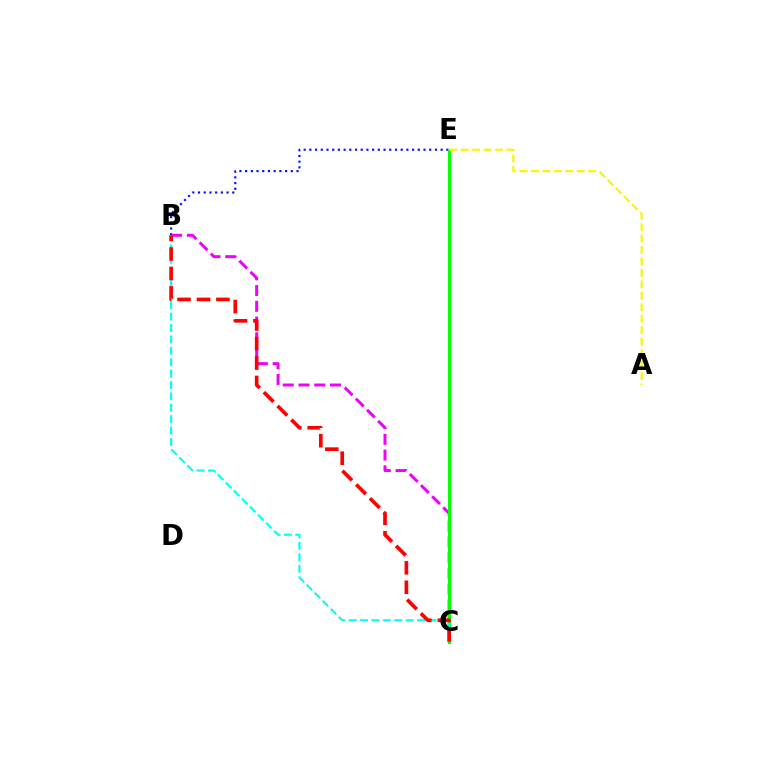{('B', 'E'): [{'color': '#0010ff', 'line_style': 'dotted', 'thickness': 1.55}], ('B', 'C'): [{'color': '#ee00ff', 'line_style': 'dashed', 'thickness': 2.14}, {'color': '#00fff6', 'line_style': 'dashed', 'thickness': 1.55}, {'color': '#ff0000', 'line_style': 'dashed', 'thickness': 2.64}], ('C', 'E'): [{'color': '#08ff00', 'line_style': 'solid', 'thickness': 2.23}], ('A', 'E'): [{'color': '#fcf500', 'line_style': 'dashed', 'thickness': 1.56}]}